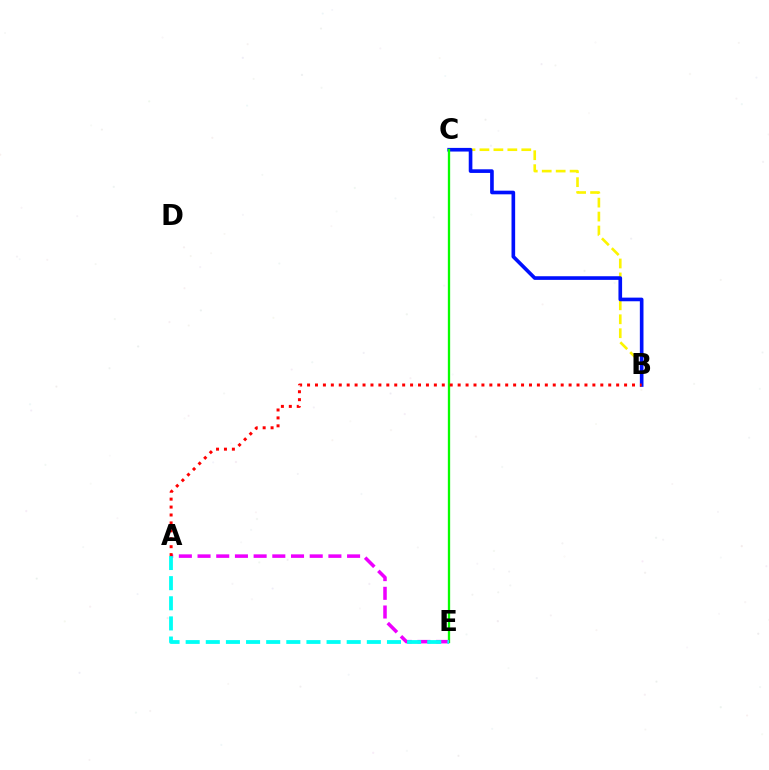{('B', 'C'): [{'color': '#fcf500', 'line_style': 'dashed', 'thickness': 1.89}, {'color': '#0010ff', 'line_style': 'solid', 'thickness': 2.62}], ('C', 'E'): [{'color': '#08ff00', 'line_style': 'solid', 'thickness': 1.66}], ('A', 'E'): [{'color': '#ee00ff', 'line_style': 'dashed', 'thickness': 2.54}, {'color': '#00fff6', 'line_style': 'dashed', 'thickness': 2.73}], ('A', 'B'): [{'color': '#ff0000', 'line_style': 'dotted', 'thickness': 2.15}]}